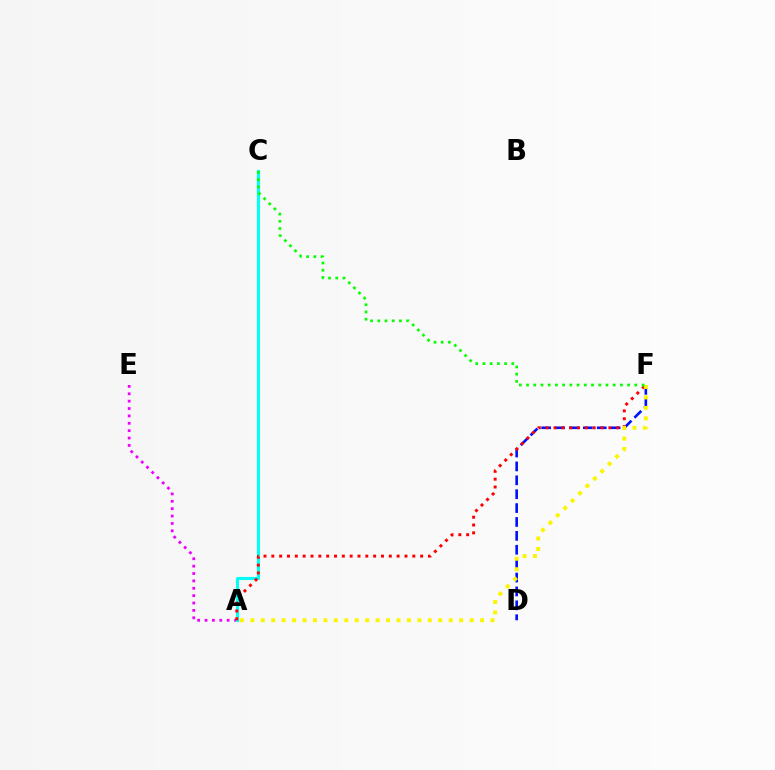{('A', 'E'): [{'color': '#ee00ff', 'line_style': 'dotted', 'thickness': 2.0}], ('A', 'C'): [{'color': '#00fff6', 'line_style': 'solid', 'thickness': 2.25}], ('D', 'F'): [{'color': '#0010ff', 'line_style': 'dashed', 'thickness': 1.89}], ('A', 'F'): [{'color': '#ff0000', 'line_style': 'dotted', 'thickness': 2.13}, {'color': '#fcf500', 'line_style': 'dotted', 'thickness': 2.84}], ('C', 'F'): [{'color': '#08ff00', 'line_style': 'dotted', 'thickness': 1.96}]}